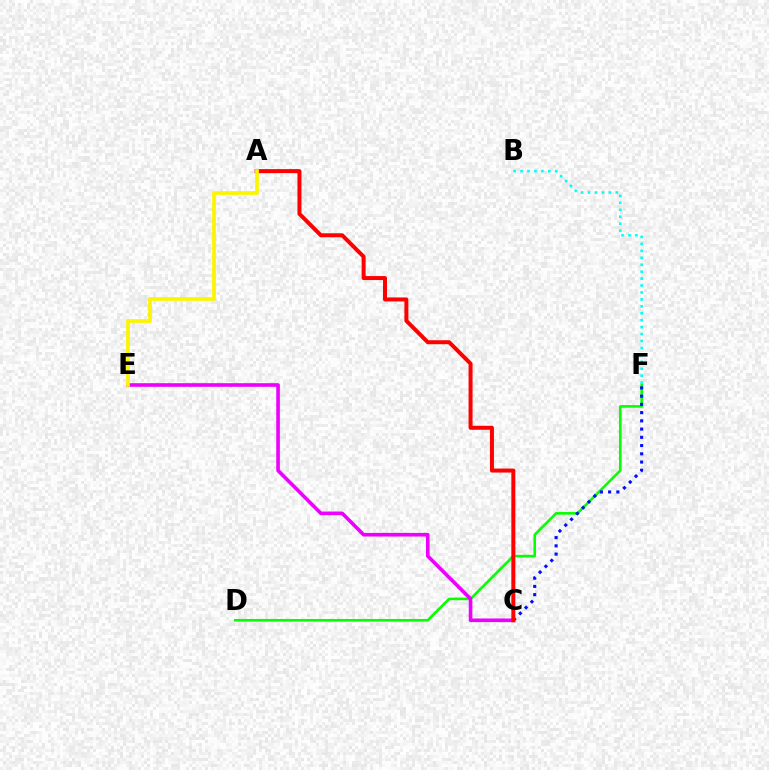{('D', 'F'): [{'color': '#08ff00', 'line_style': 'solid', 'thickness': 1.88}], ('C', 'F'): [{'color': '#0010ff', 'line_style': 'dotted', 'thickness': 2.24}], ('C', 'E'): [{'color': '#ee00ff', 'line_style': 'solid', 'thickness': 2.61}], ('A', 'C'): [{'color': '#ff0000', 'line_style': 'solid', 'thickness': 2.87}], ('A', 'E'): [{'color': '#fcf500', 'line_style': 'solid', 'thickness': 2.68}], ('B', 'F'): [{'color': '#00fff6', 'line_style': 'dotted', 'thickness': 1.88}]}